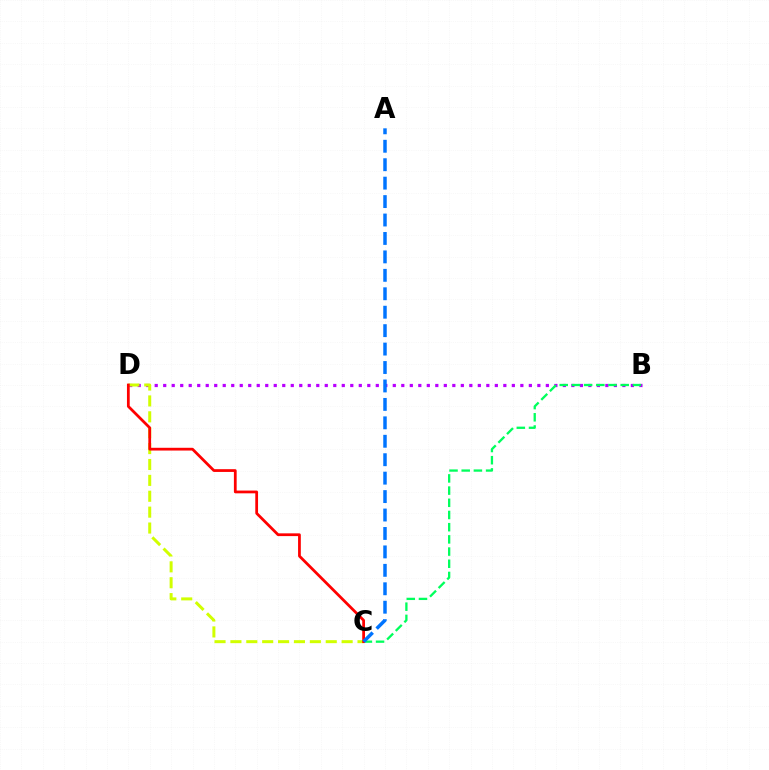{('B', 'D'): [{'color': '#b900ff', 'line_style': 'dotted', 'thickness': 2.31}], ('B', 'C'): [{'color': '#00ff5c', 'line_style': 'dashed', 'thickness': 1.66}], ('C', 'D'): [{'color': '#d1ff00', 'line_style': 'dashed', 'thickness': 2.16}, {'color': '#ff0000', 'line_style': 'solid', 'thickness': 1.99}], ('A', 'C'): [{'color': '#0074ff', 'line_style': 'dashed', 'thickness': 2.5}]}